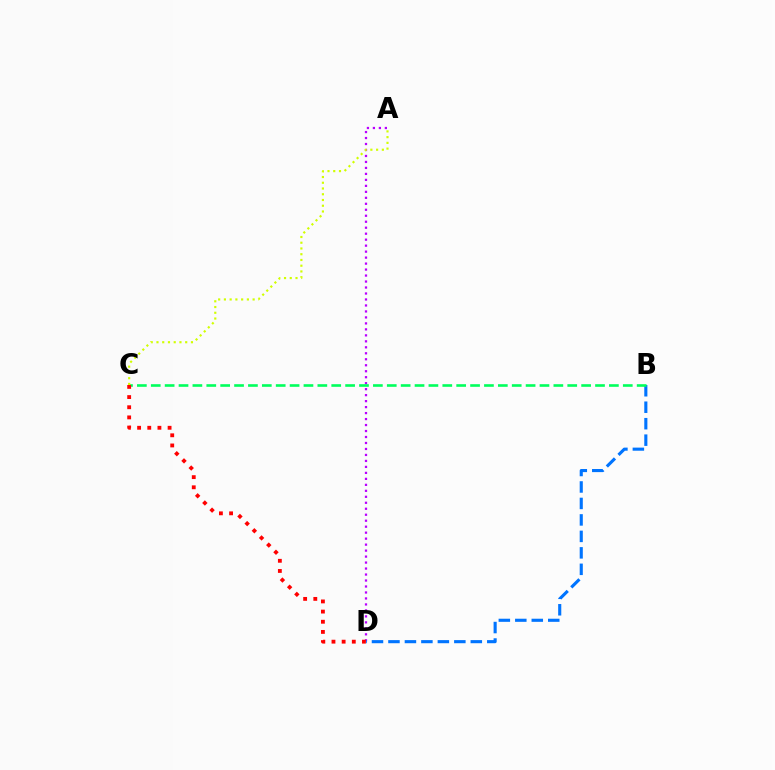{('A', 'D'): [{'color': '#b900ff', 'line_style': 'dotted', 'thickness': 1.62}], ('B', 'D'): [{'color': '#0074ff', 'line_style': 'dashed', 'thickness': 2.24}], ('B', 'C'): [{'color': '#00ff5c', 'line_style': 'dashed', 'thickness': 1.89}], ('A', 'C'): [{'color': '#d1ff00', 'line_style': 'dotted', 'thickness': 1.56}], ('C', 'D'): [{'color': '#ff0000', 'line_style': 'dotted', 'thickness': 2.76}]}